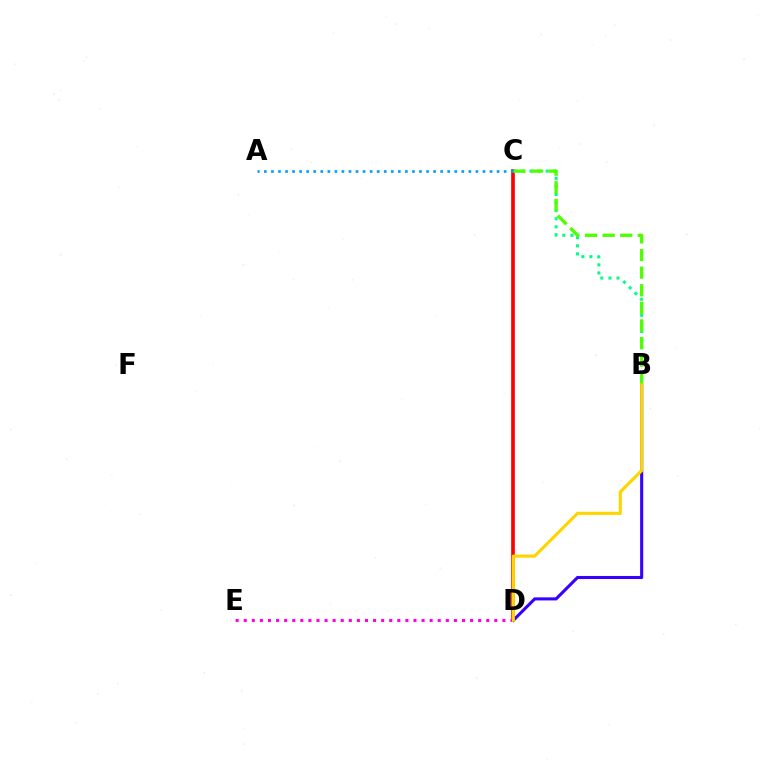{('C', 'D'): [{'color': '#ff0000', 'line_style': 'solid', 'thickness': 2.64}], ('B', 'C'): [{'color': '#00ff86', 'line_style': 'dotted', 'thickness': 2.2}, {'color': '#4fff00', 'line_style': 'dashed', 'thickness': 2.39}], ('D', 'E'): [{'color': '#ff00ed', 'line_style': 'dotted', 'thickness': 2.2}], ('B', 'D'): [{'color': '#3700ff', 'line_style': 'solid', 'thickness': 2.22}, {'color': '#ffd500', 'line_style': 'solid', 'thickness': 2.25}], ('A', 'C'): [{'color': '#009eff', 'line_style': 'dotted', 'thickness': 1.92}]}